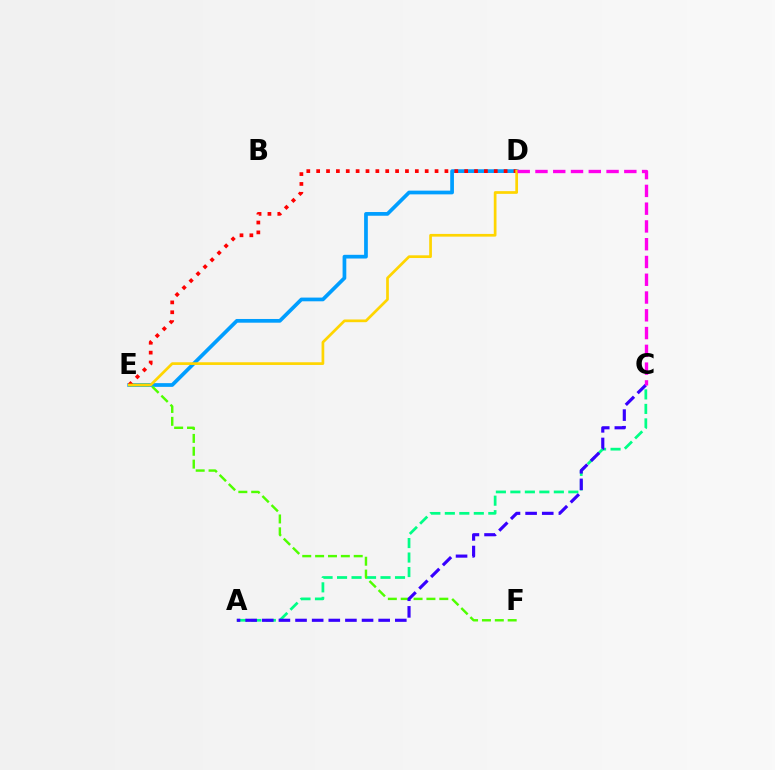{('D', 'E'): [{'color': '#009eff', 'line_style': 'solid', 'thickness': 2.68}, {'color': '#ff0000', 'line_style': 'dotted', 'thickness': 2.68}, {'color': '#ffd500', 'line_style': 'solid', 'thickness': 1.95}], ('A', 'C'): [{'color': '#00ff86', 'line_style': 'dashed', 'thickness': 1.97}, {'color': '#3700ff', 'line_style': 'dashed', 'thickness': 2.26}], ('E', 'F'): [{'color': '#4fff00', 'line_style': 'dashed', 'thickness': 1.75}], ('C', 'D'): [{'color': '#ff00ed', 'line_style': 'dashed', 'thickness': 2.41}]}